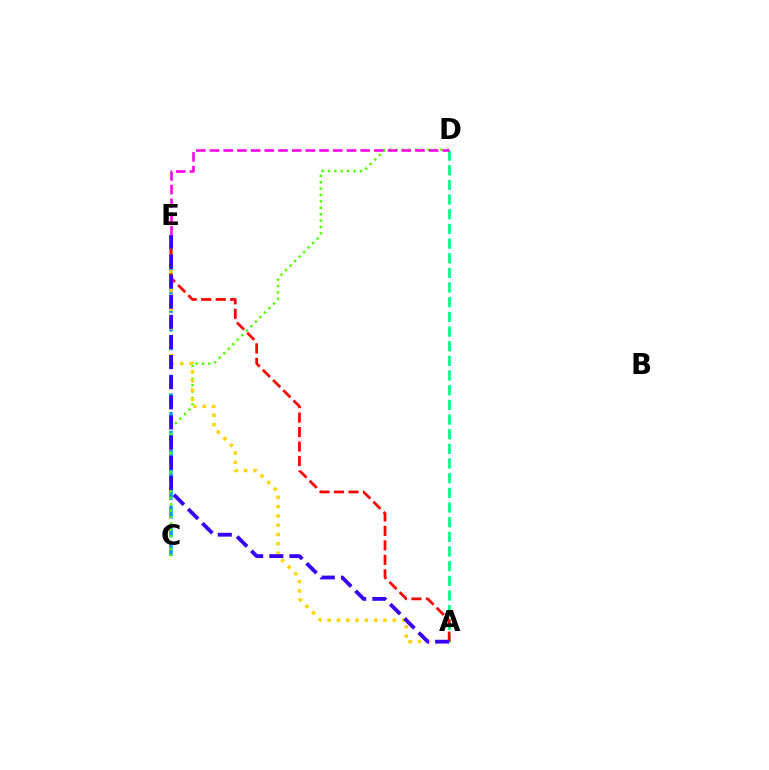{('C', 'E'): [{'color': '#009eff', 'line_style': 'dashed', 'thickness': 2.54}], ('C', 'D'): [{'color': '#4fff00', 'line_style': 'dotted', 'thickness': 1.74}], ('A', 'E'): [{'color': '#ffd500', 'line_style': 'dotted', 'thickness': 2.53}, {'color': '#ff0000', 'line_style': 'dashed', 'thickness': 1.97}, {'color': '#3700ff', 'line_style': 'dashed', 'thickness': 2.73}], ('A', 'D'): [{'color': '#00ff86', 'line_style': 'dashed', 'thickness': 1.99}], ('D', 'E'): [{'color': '#ff00ed', 'line_style': 'dashed', 'thickness': 1.86}]}